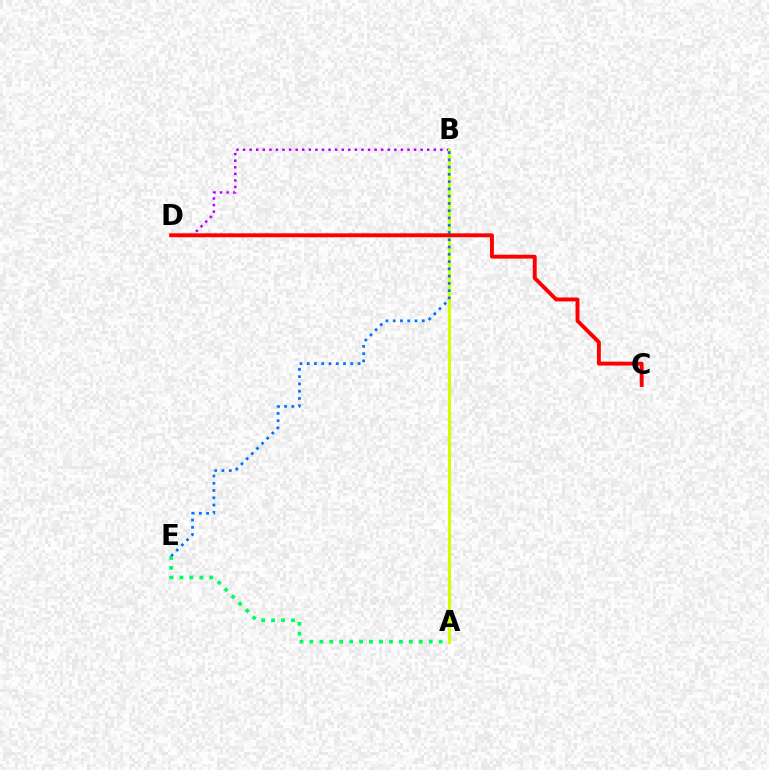{('B', 'D'): [{'color': '#b900ff', 'line_style': 'dotted', 'thickness': 1.79}], ('A', 'E'): [{'color': '#00ff5c', 'line_style': 'dotted', 'thickness': 2.7}], ('A', 'B'): [{'color': '#d1ff00', 'line_style': 'solid', 'thickness': 2.25}], ('C', 'D'): [{'color': '#ff0000', 'line_style': 'solid', 'thickness': 2.81}], ('B', 'E'): [{'color': '#0074ff', 'line_style': 'dotted', 'thickness': 1.97}]}